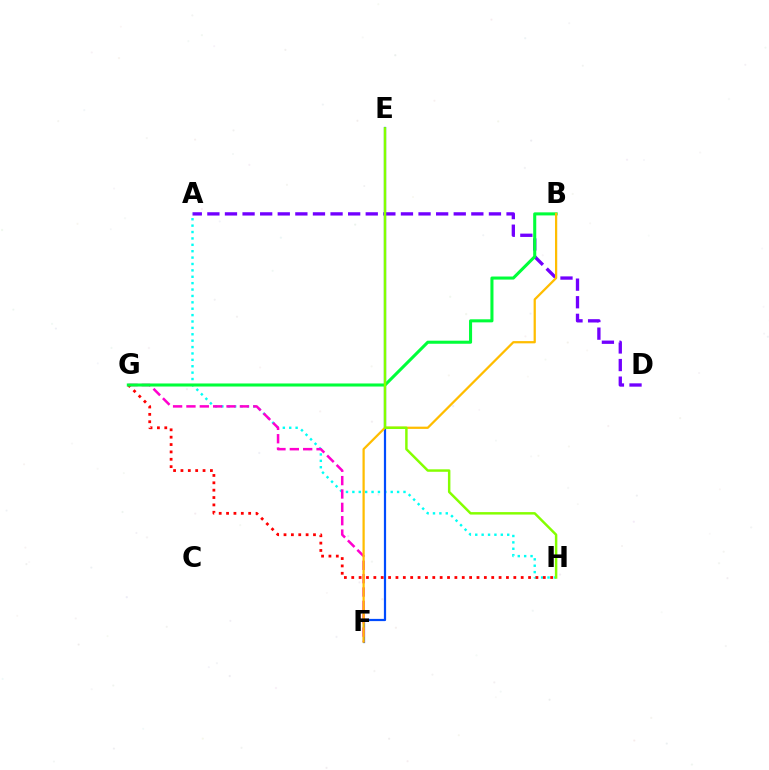{('A', 'D'): [{'color': '#7200ff', 'line_style': 'dashed', 'thickness': 2.39}], ('A', 'H'): [{'color': '#00fff6', 'line_style': 'dotted', 'thickness': 1.74}], ('E', 'F'): [{'color': '#004bff', 'line_style': 'solid', 'thickness': 1.6}], ('G', 'H'): [{'color': '#ff0000', 'line_style': 'dotted', 'thickness': 2.0}], ('F', 'G'): [{'color': '#ff00cf', 'line_style': 'dashed', 'thickness': 1.82}], ('B', 'G'): [{'color': '#00ff39', 'line_style': 'solid', 'thickness': 2.21}], ('B', 'F'): [{'color': '#ffbd00', 'line_style': 'solid', 'thickness': 1.62}], ('E', 'H'): [{'color': '#84ff00', 'line_style': 'solid', 'thickness': 1.77}]}